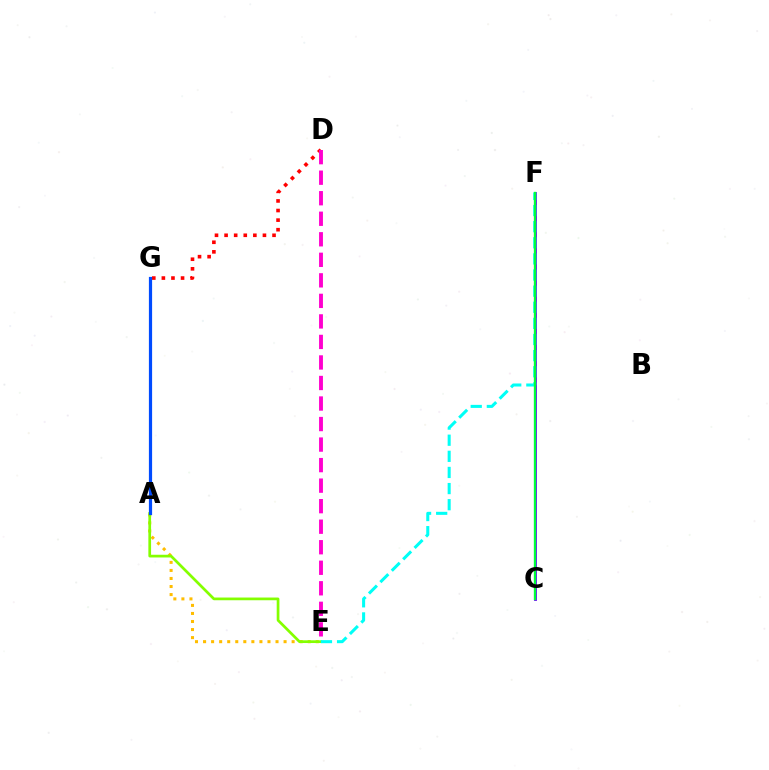{('D', 'G'): [{'color': '#ff0000', 'line_style': 'dotted', 'thickness': 2.61}], ('C', 'F'): [{'color': '#7200ff', 'line_style': 'solid', 'thickness': 2.04}, {'color': '#00ff39', 'line_style': 'solid', 'thickness': 1.69}], ('D', 'E'): [{'color': '#ff00cf', 'line_style': 'dashed', 'thickness': 2.79}], ('A', 'E'): [{'color': '#ffbd00', 'line_style': 'dotted', 'thickness': 2.19}, {'color': '#84ff00', 'line_style': 'solid', 'thickness': 1.95}], ('E', 'F'): [{'color': '#00fff6', 'line_style': 'dashed', 'thickness': 2.19}], ('A', 'G'): [{'color': '#004bff', 'line_style': 'solid', 'thickness': 2.31}]}